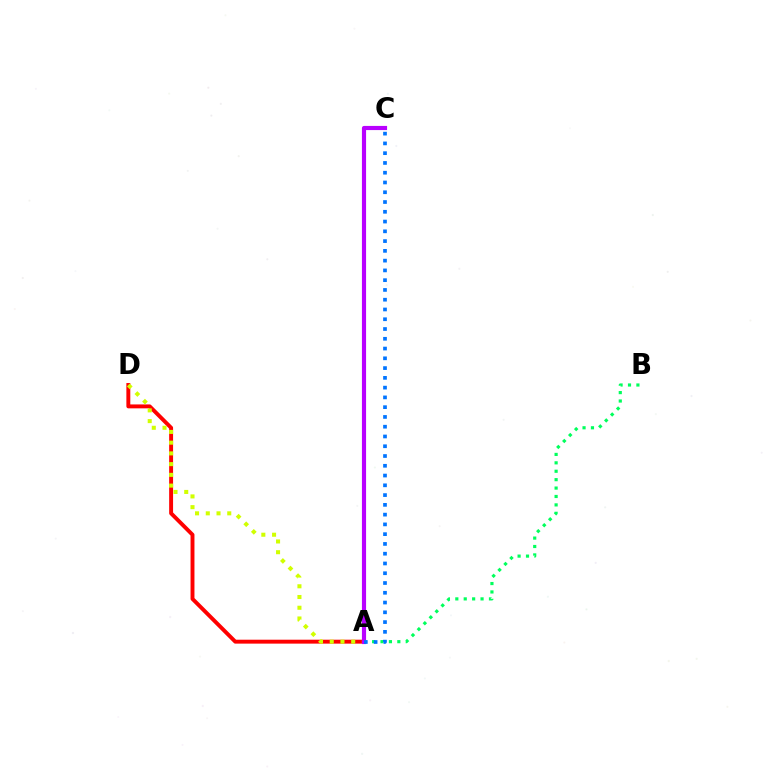{('A', 'D'): [{'color': '#ff0000', 'line_style': 'solid', 'thickness': 2.82}, {'color': '#d1ff00', 'line_style': 'dotted', 'thickness': 2.92}], ('A', 'B'): [{'color': '#00ff5c', 'line_style': 'dotted', 'thickness': 2.29}], ('A', 'C'): [{'color': '#b900ff', 'line_style': 'solid', 'thickness': 2.99}, {'color': '#0074ff', 'line_style': 'dotted', 'thickness': 2.65}]}